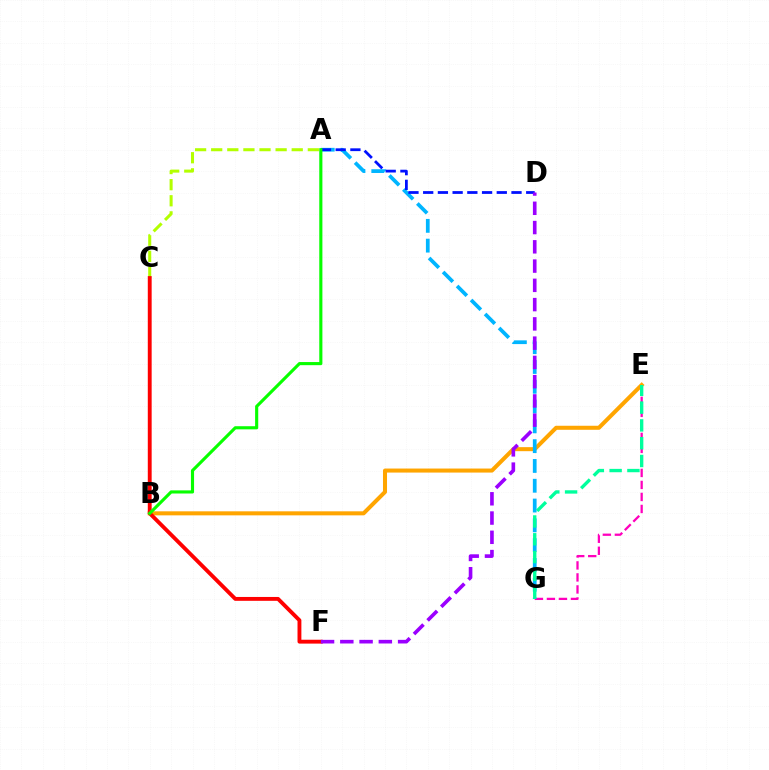{('E', 'G'): [{'color': '#ff00bd', 'line_style': 'dashed', 'thickness': 1.63}, {'color': '#00ff9d', 'line_style': 'dashed', 'thickness': 2.42}], ('A', 'C'): [{'color': '#b3ff00', 'line_style': 'dashed', 'thickness': 2.19}], ('B', 'E'): [{'color': '#ffa500', 'line_style': 'solid', 'thickness': 2.9}], ('A', 'G'): [{'color': '#00b5ff', 'line_style': 'dashed', 'thickness': 2.69}], ('A', 'D'): [{'color': '#0010ff', 'line_style': 'dashed', 'thickness': 2.0}], ('C', 'F'): [{'color': '#ff0000', 'line_style': 'solid', 'thickness': 2.78}], ('D', 'F'): [{'color': '#9b00ff', 'line_style': 'dashed', 'thickness': 2.62}], ('A', 'B'): [{'color': '#08ff00', 'line_style': 'solid', 'thickness': 2.25}]}